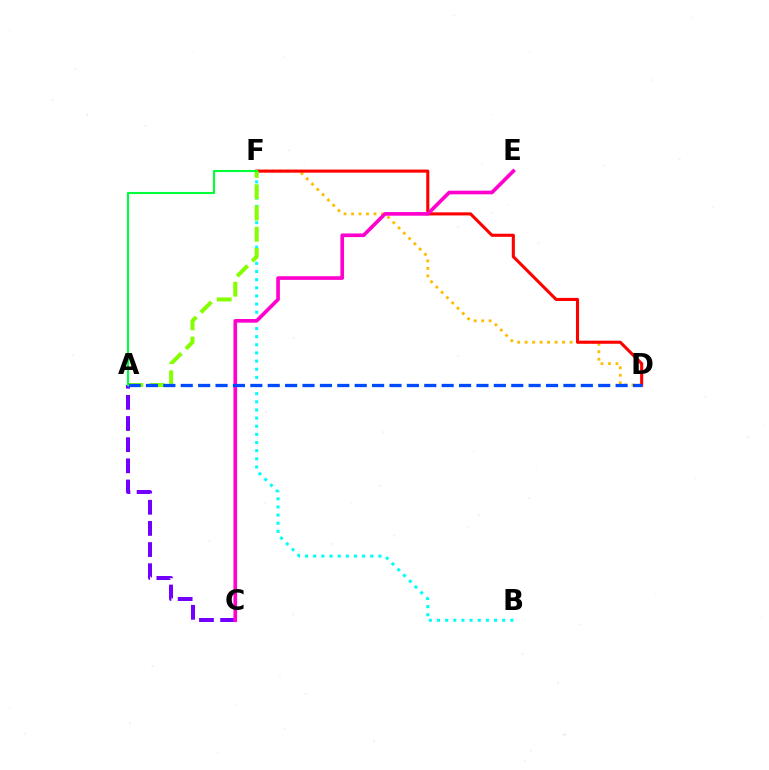{('D', 'F'): [{'color': '#ffbd00', 'line_style': 'dotted', 'thickness': 2.03}, {'color': '#ff0000', 'line_style': 'solid', 'thickness': 2.22}], ('A', 'C'): [{'color': '#7200ff', 'line_style': 'dashed', 'thickness': 2.87}], ('B', 'F'): [{'color': '#00fff6', 'line_style': 'dotted', 'thickness': 2.21}], ('C', 'E'): [{'color': '#ff00cf', 'line_style': 'solid', 'thickness': 2.63}], ('A', 'F'): [{'color': '#84ff00', 'line_style': 'dashed', 'thickness': 2.89}, {'color': '#00ff39', 'line_style': 'solid', 'thickness': 1.52}], ('A', 'D'): [{'color': '#004bff', 'line_style': 'dashed', 'thickness': 2.36}]}